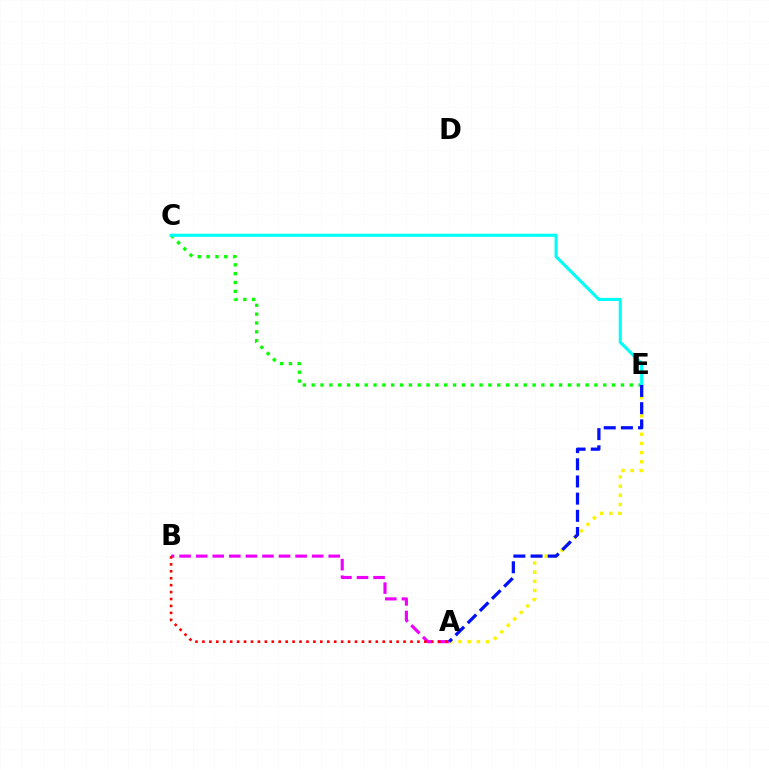{('A', 'B'): [{'color': '#ee00ff', 'line_style': 'dashed', 'thickness': 2.25}, {'color': '#ff0000', 'line_style': 'dotted', 'thickness': 1.88}], ('A', 'E'): [{'color': '#fcf500', 'line_style': 'dotted', 'thickness': 2.49}, {'color': '#0010ff', 'line_style': 'dashed', 'thickness': 2.33}], ('C', 'E'): [{'color': '#08ff00', 'line_style': 'dotted', 'thickness': 2.4}, {'color': '#00fff6', 'line_style': 'solid', 'thickness': 2.25}]}